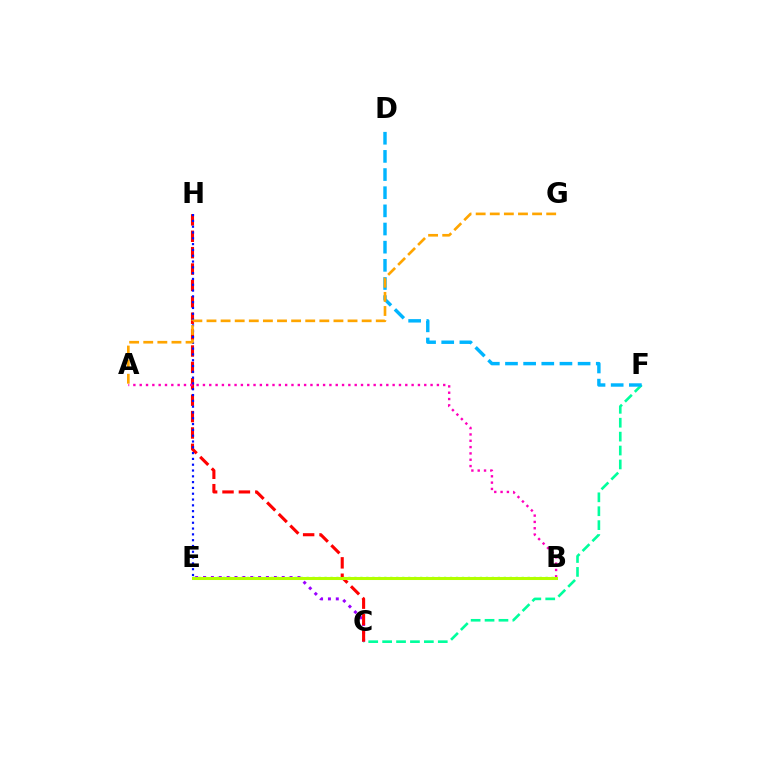{('B', 'E'): [{'color': '#08ff00', 'line_style': 'dotted', 'thickness': 1.62}, {'color': '#b3ff00', 'line_style': 'solid', 'thickness': 2.19}], ('C', 'E'): [{'color': '#9b00ff', 'line_style': 'dotted', 'thickness': 2.14}], ('C', 'F'): [{'color': '#00ff9d', 'line_style': 'dashed', 'thickness': 1.89}], ('D', 'F'): [{'color': '#00b5ff', 'line_style': 'dashed', 'thickness': 2.47}], ('C', 'H'): [{'color': '#ff0000', 'line_style': 'dashed', 'thickness': 2.23}], ('E', 'H'): [{'color': '#0010ff', 'line_style': 'dotted', 'thickness': 1.58}], ('A', 'B'): [{'color': '#ff00bd', 'line_style': 'dotted', 'thickness': 1.72}], ('A', 'G'): [{'color': '#ffa500', 'line_style': 'dashed', 'thickness': 1.92}]}